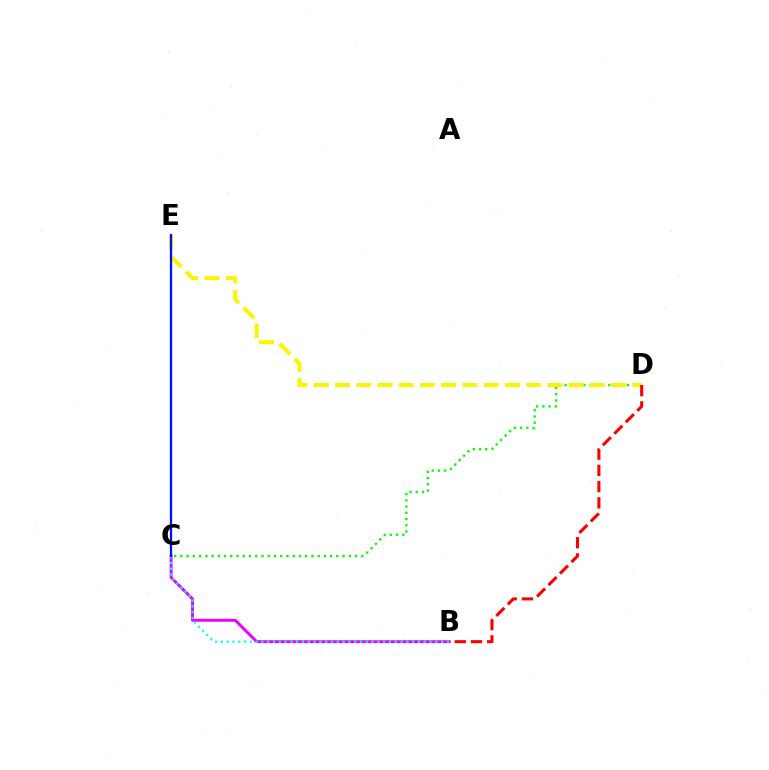{('C', 'D'): [{'color': '#08ff00', 'line_style': 'dotted', 'thickness': 1.69}], ('B', 'C'): [{'color': '#ee00ff', 'line_style': 'solid', 'thickness': 2.11}, {'color': '#00fff6', 'line_style': 'dotted', 'thickness': 1.57}], ('D', 'E'): [{'color': '#fcf500', 'line_style': 'dashed', 'thickness': 2.89}], ('C', 'E'): [{'color': '#0010ff', 'line_style': 'solid', 'thickness': 1.65}], ('B', 'D'): [{'color': '#ff0000', 'line_style': 'dashed', 'thickness': 2.21}]}